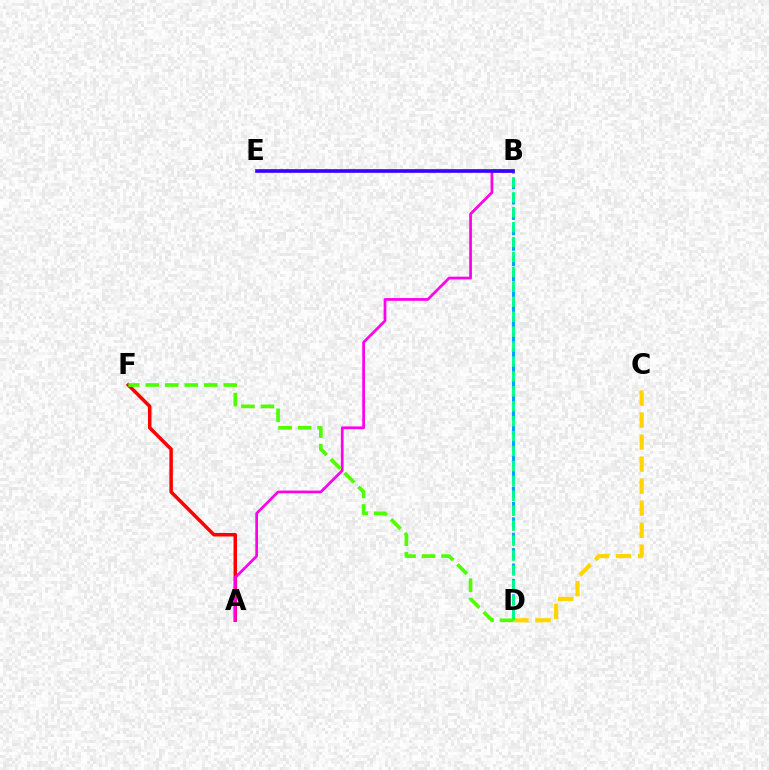{('A', 'F'): [{'color': '#ff0000', 'line_style': 'solid', 'thickness': 2.52}], ('B', 'D'): [{'color': '#009eff', 'line_style': 'dashed', 'thickness': 2.09}, {'color': '#00ff86', 'line_style': 'dashed', 'thickness': 2.03}], ('A', 'B'): [{'color': '#ff00ed', 'line_style': 'solid', 'thickness': 1.97}], ('C', 'D'): [{'color': '#ffd500', 'line_style': 'dashed', 'thickness': 2.99}], ('B', 'E'): [{'color': '#3700ff', 'line_style': 'solid', 'thickness': 2.62}], ('D', 'F'): [{'color': '#4fff00', 'line_style': 'dashed', 'thickness': 2.65}]}